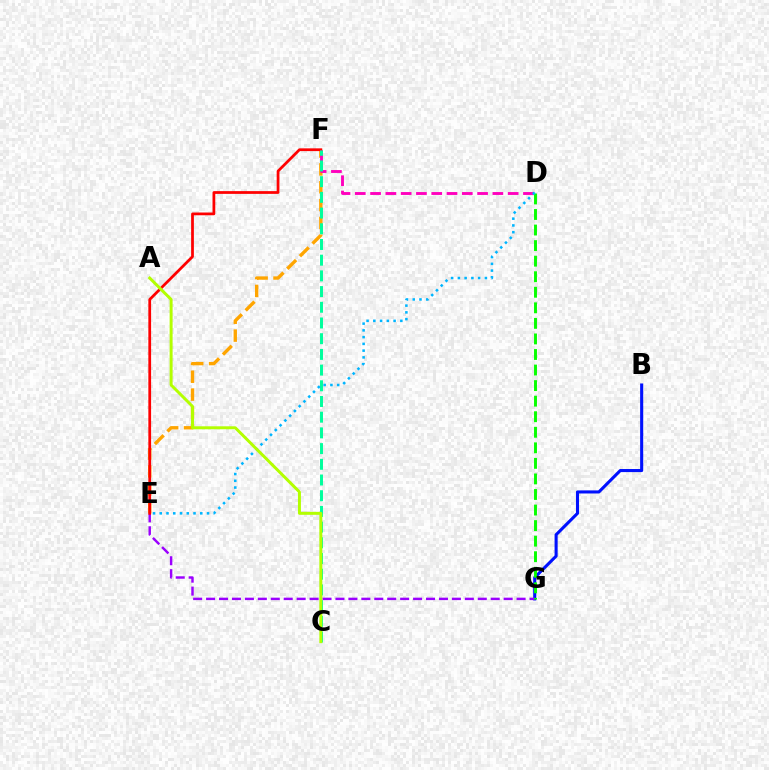{('B', 'G'): [{'color': '#0010ff', 'line_style': 'solid', 'thickness': 2.21}], ('E', 'F'): [{'color': '#ffa500', 'line_style': 'dashed', 'thickness': 2.42}, {'color': '#ff0000', 'line_style': 'solid', 'thickness': 1.98}], ('E', 'G'): [{'color': '#9b00ff', 'line_style': 'dashed', 'thickness': 1.76}], ('D', 'G'): [{'color': '#08ff00', 'line_style': 'dashed', 'thickness': 2.11}], ('D', 'F'): [{'color': '#ff00bd', 'line_style': 'dashed', 'thickness': 2.08}], ('C', 'F'): [{'color': '#00ff9d', 'line_style': 'dashed', 'thickness': 2.13}], ('D', 'E'): [{'color': '#00b5ff', 'line_style': 'dotted', 'thickness': 1.83}], ('A', 'C'): [{'color': '#b3ff00', 'line_style': 'solid', 'thickness': 2.14}]}